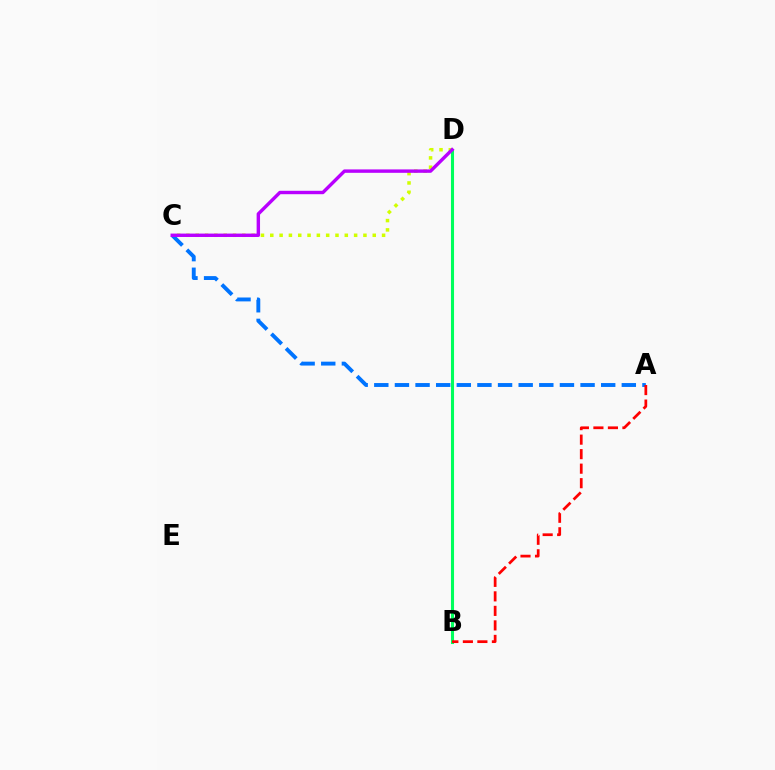{('A', 'C'): [{'color': '#0074ff', 'line_style': 'dashed', 'thickness': 2.8}], ('B', 'D'): [{'color': '#00ff5c', 'line_style': 'solid', 'thickness': 2.21}], ('C', 'D'): [{'color': '#d1ff00', 'line_style': 'dotted', 'thickness': 2.53}, {'color': '#b900ff', 'line_style': 'solid', 'thickness': 2.45}], ('A', 'B'): [{'color': '#ff0000', 'line_style': 'dashed', 'thickness': 1.97}]}